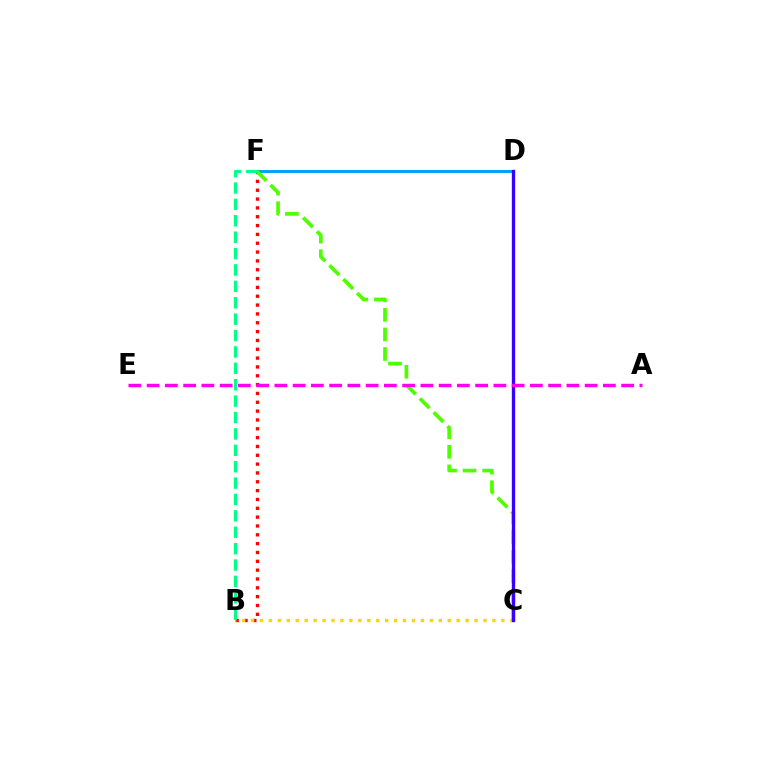{('B', 'F'): [{'color': '#ff0000', 'line_style': 'dotted', 'thickness': 2.4}, {'color': '#00ff86', 'line_style': 'dashed', 'thickness': 2.23}], ('D', 'F'): [{'color': '#009eff', 'line_style': 'solid', 'thickness': 2.11}], ('B', 'C'): [{'color': '#ffd500', 'line_style': 'dotted', 'thickness': 2.43}], ('C', 'F'): [{'color': '#4fff00', 'line_style': 'dashed', 'thickness': 2.66}], ('C', 'D'): [{'color': '#3700ff', 'line_style': 'solid', 'thickness': 2.39}], ('A', 'E'): [{'color': '#ff00ed', 'line_style': 'dashed', 'thickness': 2.48}]}